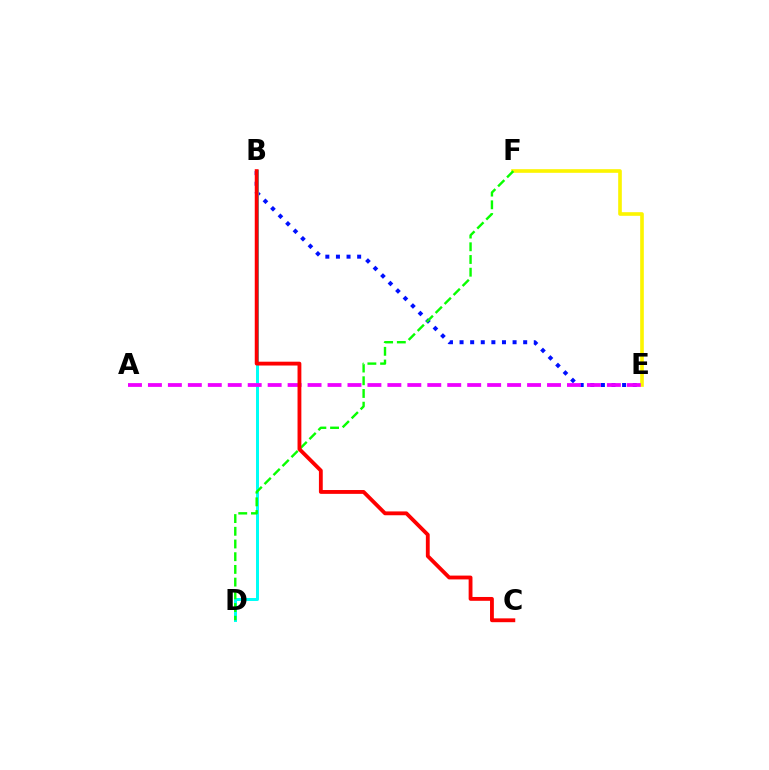{('B', 'E'): [{'color': '#0010ff', 'line_style': 'dotted', 'thickness': 2.88}], ('B', 'D'): [{'color': '#00fff6', 'line_style': 'solid', 'thickness': 2.15}], ('E', 'F'): [{'color': '#fcf500', 'line_style': 'solid', 'thickness': 2.61}], ('A', 'E'): [{'color': '#ee00ff', 'line_style': 'dashed', 'thickness': 2.71}], ('D', 'F'): [{'color': '#08ff00', 'line_style': 'dashed', 'thickness': 1.73}], ('B', 'C'): [{'color': '#ff0000', 'line_style': 'solid', 'thickness': 2.76}]}